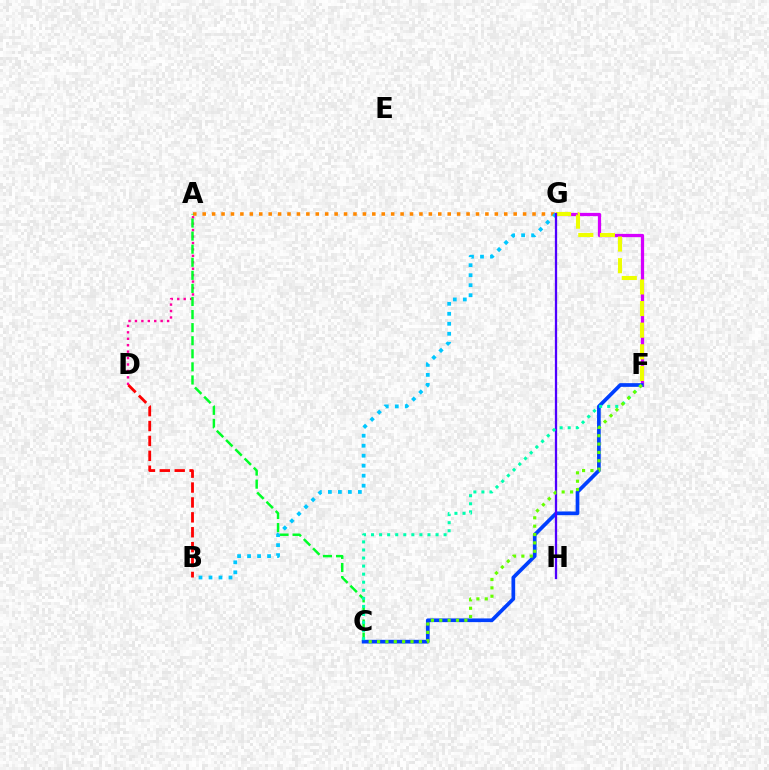{('A', 'D'): [{'color': '#ff00a0', 'line_style': 'dotted', 'thickness': 1.75}], ('F', 'G'): [{'color': '#d600ff', 'line_style': 'solid', 'thickness': 2.33}, {'color': '#eeff00', 'line_style': 'dashed', 'thickness': 2.94}], ('A', 'G'): [{'color': '#ff8800', 'line_style': 'dotted', 'thickness': 2.56}], ('A', 'C'): [{'color': '#00ff27', 'line_style': 'dashed', 'thickness': 1.78}], ('B', 'G'): [{'color': '#00c7ff', 'line_style': 'dotted', 'thickness': 2.72}], ('C', 'F'): [{'color': '#003fff', 'line_style': 'solid', 'thickness': 2.66}, {'color': '#00ffaf', 'line_style': 'dotted', 'thickness': 2.19}, {'color': '#66ff00', 'line_style': 'dotted', 'thickness': 2.27}], ('G', 'H'): [{'color': '#4f00ff', 'line_style': 'solid', 'thickness': 1.64}], ('B', 'D'): [{'color': '#ff0000', 'line_style': 'dashed', 'thickness': 2.02}]}